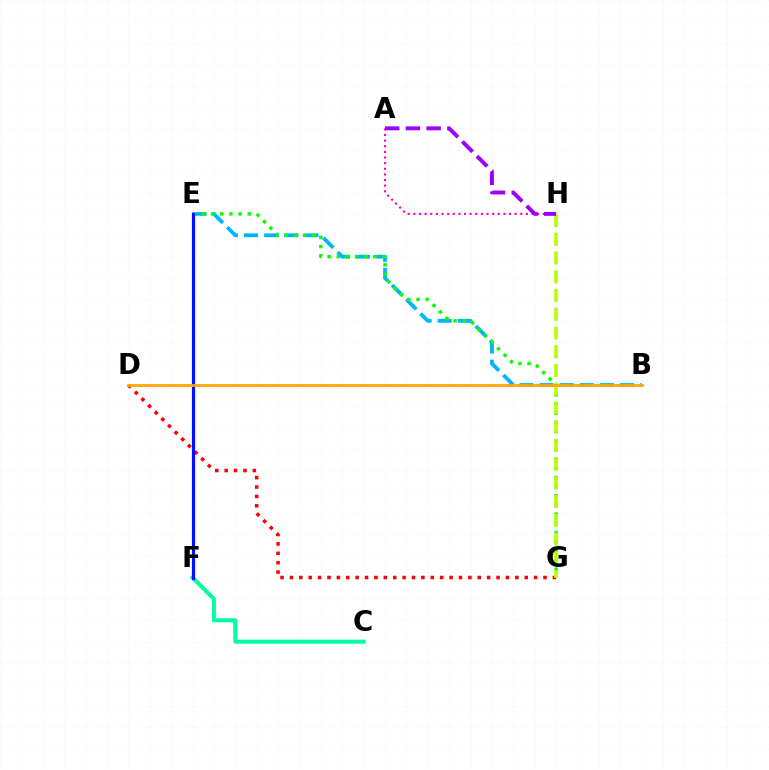{('A', 'H'): [{'color': '#ff00bd', 'line_style': 'dotted', 'thickness': 1.53}, {'color': '#9b00ff', 'line_style': 'dashed', 'thickness': 2.81}], ('B', 'E'): [{'color': '#00b5ff', 'line_style': 'dashed', 'thickness': 2.73}], ('D', 'G'): [{'color': '#ff0000', 'line_style': 'dotted', 'thickness': 2.55}], ('E', 'G'): [{'color': '#08ff00', 'line_style': 'dotted', 'thickness': 2.49}], ('G', 'H'): [{'color': '#b3ff00', 'line_style': 'dashed', 'thickness': 2.55}], ('C', 'F'): [{'color': '#00ff9d', 'line_style': 'solid', 'thickness': 2.9}], ('E', 'F'): [{'color': '#0010ff', 'line_style': 'solid', 'thickness': 2.29}], ('B', 'D'): [{'color': '#ffa500', 'line_style': 'solid', 'thickness': 1.97}]}